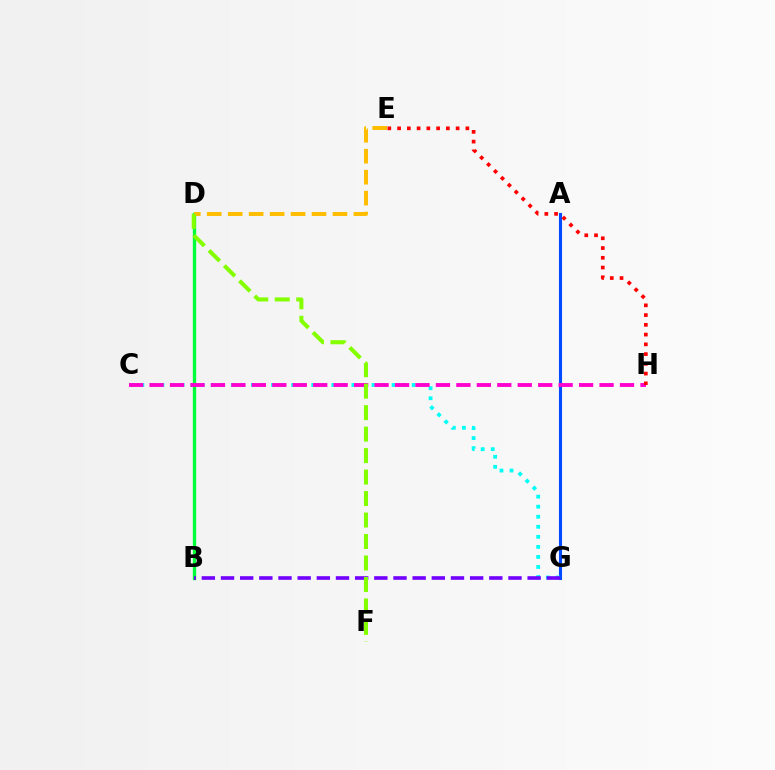{('B', 'D'): [{'color': '#00ff39', 'line_style': 'solid', 'thickness': 2.39}], ('A', 'G'): [{'color': '#004bff', 'line_style': 'solid', 'thickness': 2.22}], ('C', 'G'): [{'color': '#00fff6', 'line_style': 'dotted', 'thickness': 2.73}], ('C', 'H'): [{'color': '#ff00cf', 'line_style': 'dashed', 'thickness': 2.78}], ('D', 'E'): [{'color': '#ffbd00', 'line_style': 'dashed', 'thickness': 2.85}], ('E', 'H'): [{'color': '#ff0000', 'line_style': 'dotted', 'thickness': 2.65}], ('B', 'G'): [{'color': '#7200ff', 'line_style': 'dashed', 'thickness': 2.6}], ('D', 'F'): [{'color': '#84ff00', 'line_style': 'dashed', 'thickness': 2.92}]}